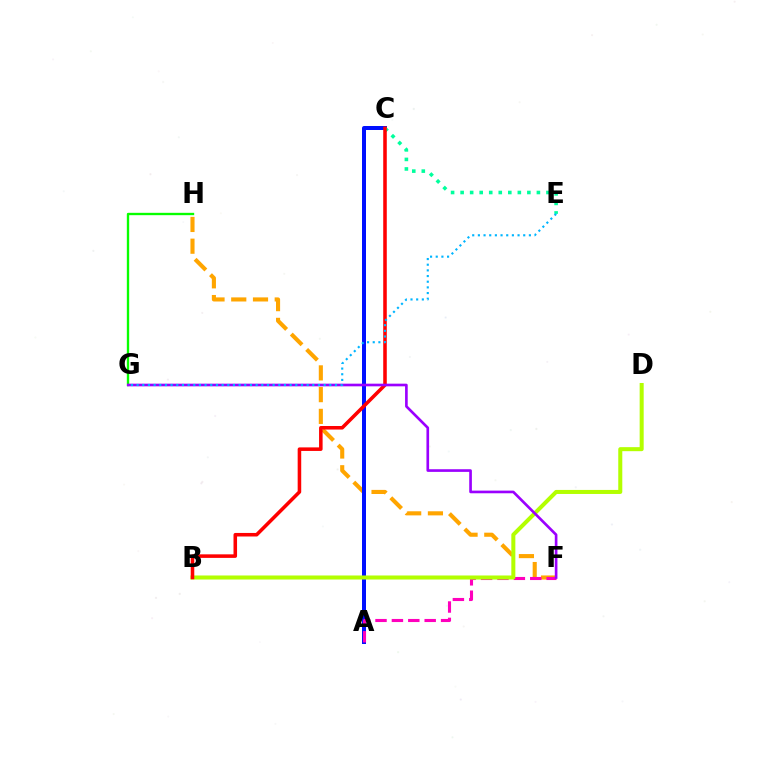{('F', 'H'): [{'color': '#ffa500', 'line_style': 'dashed', 'thickness': 2.95}], ('A', 'C'): [{'color': '#0010ff', 'line_style': 'solid', 'thickness': 2.88}], ('A', 'F'): [{'color': '#ff00bd', 'line_style': 'dashed', 'thickness': 2.23}], ('G', 'H'): [{'color': '#08ff00', 'line_style': 'solid', 'thickness': 1.7}], ('C', 'E'): [{'color': '#00ff9d', 'line_style': 'dotted', 'thickness': 2.59}], ('B', 'D'): [{'color': '#b3ff00', 'line_style': 'solid', 'thickness': 2.9}], ('B', 'C'): [{'color': '#ff0000', 'line_style': 'solid', 'thickness': 2.56}], ('F', 'G'): [{'color': '#9b00ff', 'line_style': 'solid', 'thickness': 1.91}], ('E', 'G'): [{'color': '#00b5ff', 'line_style': 'dotted', 'thickness': 1.54}]}